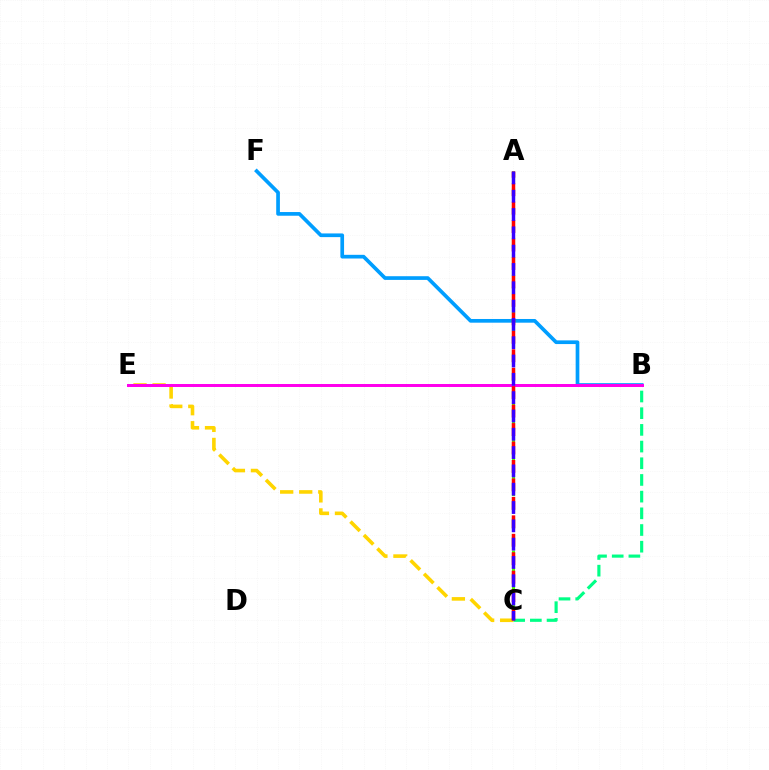{('B', 'F'): [{'color': '#009eff', 'line_style': 'solid', 'thickness': 2.66}], ('B', 'C'): [{'color': '#00ff86', 'line_style': 'dashed', 'thickness': 2.27}], ('A', 'C'): [{'color': '#4fff00', 'line_style': 'dashed', 'thickness': 2.24}, {'color': '#ff0000', 'line_style': 'dashed', 'thickness': 2.51}, {'color': '#3700ff', 'line_style': 'dashed', 'thickness': 2.49}], ('C', 'E'): [{'color': '#ffd500', 'line_style': 'dashed', 'thickness': 2.59}], ('B', 'E'): [{'color': '#ff00ed', 'line_style': 'solid', 'thickness': 2.15}]}